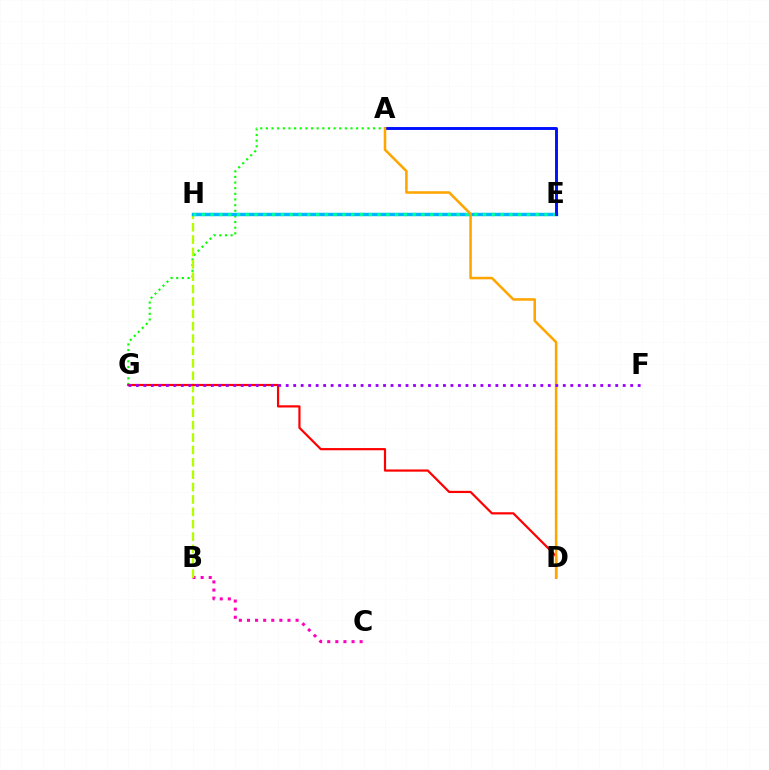{('A', 'G'): [{'color': '#08ff00', 'line_style': 'dotted', 'thickness': 1.53}], ('B', 'C'): [{'color': '#ff00bd', 'line_style': 'dotted', 'thickness': 2.2}], ('B', 'H'): [{'color': '#b3ff00', 'line_style': 'dashed', 'thickness': 1.68}], ('E', 'H'): [{'color': '#00b5ff', 'line_style': 'solid', 'thickness': 2.44}, {'color': '#00ff9d', 'line_style': 'dotted', 'thickness': 2.39}], ('A', 'E'): [{'color': '#0010ff', 'line_style': 'solid', 'thickness': 2.11}], ('D', 'G'): [{'color': '#ff0000', 'line_style': 'solid', 'thickness': 1.59}], ('A', 'D'): [{'color': '#ffa500', 'line_style': 'solid', 'thickness': 1.83}], ('F', 'G'): [{'color': '#9b00ff', 'line_style': 'dotted', 'thickness': 2.03}]}